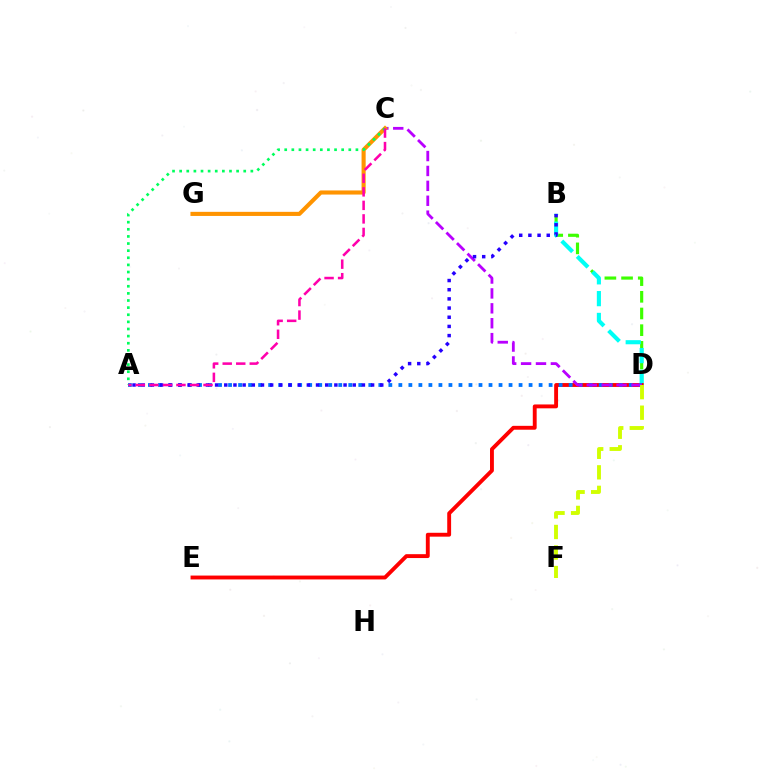{('B', 'D'): [{'color': '#3dff00', 'line_style': 'dashed', 'thickness': 2.27}, {'color': '#00fff6', 'line_style': 'dashed', 'thickness': 2.96}], ('D', 'E'): [{'color': '#ff0000', 'line_style': 'solid', 'thickness': 2.79}], ('A', 'D'): [{'color': '#0074ff', 'line_style': 'dotted', 'thickness': 2.72}], ('C', 'D'): [{'color': '#b900ff', 'line_style': 'dashed', 'thickness': 2.02}], ('C', 'G'): [{'color': '#ff9400', 'line_style': 'solid', 'thickness': 2.95}], ('D', 'F'): [{'color': '#d1ff00', 'line_style': 'dashed', 'thickness': 2.79}], ('A', 'B'): [{'color': '#2500ff', 'line_style': 'dotted', 'thickness': 2.49}], ('A', 'C'): [{'color': '#00ff5c', 'line_style': 'dotted', 'thickness': 1.93}, {'color': '#ff00ac', 'line_style': 'dashed', 'thickness': 1.84}]}